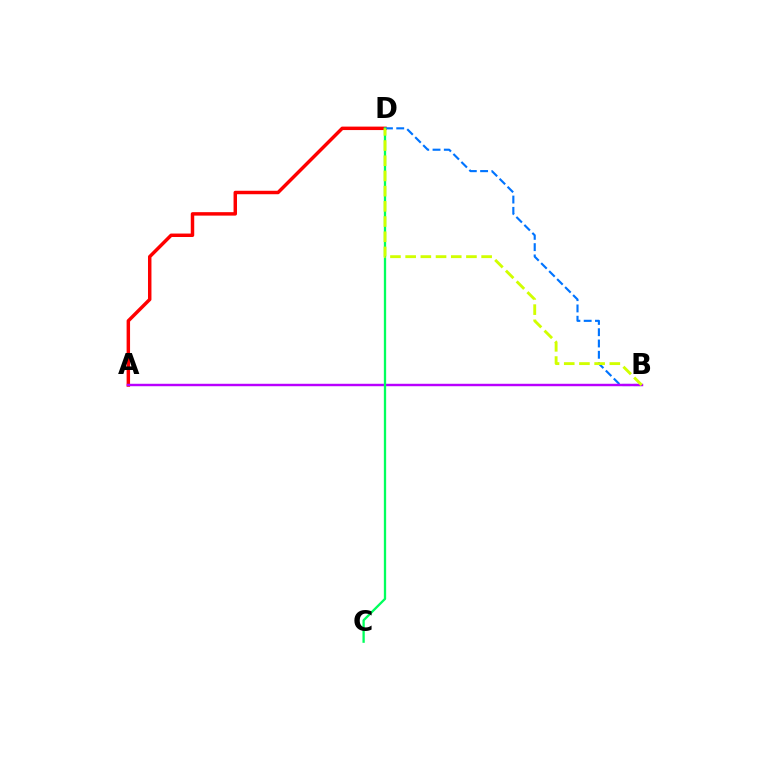{('A', 'D'): [{'color': '#ff0000', 'line_style': 'solid', 'thickness': 2.49}], ('B', 'D'): [{'color': '#0074ff', 'line_style': 'dashed', 'thickness': 1.53}, {'color': '#d1ff00', 'line_style': 'dashed', 'thickness': 2.06}], ('A', 'B'): [{'color': '#b900ff', 'line_style': 'solid', 'thickness': 1.75}], ('C', 'D'): [{'color': '#00ff5c', 'line_style': 'solid', 'thickness': 1.66}]}